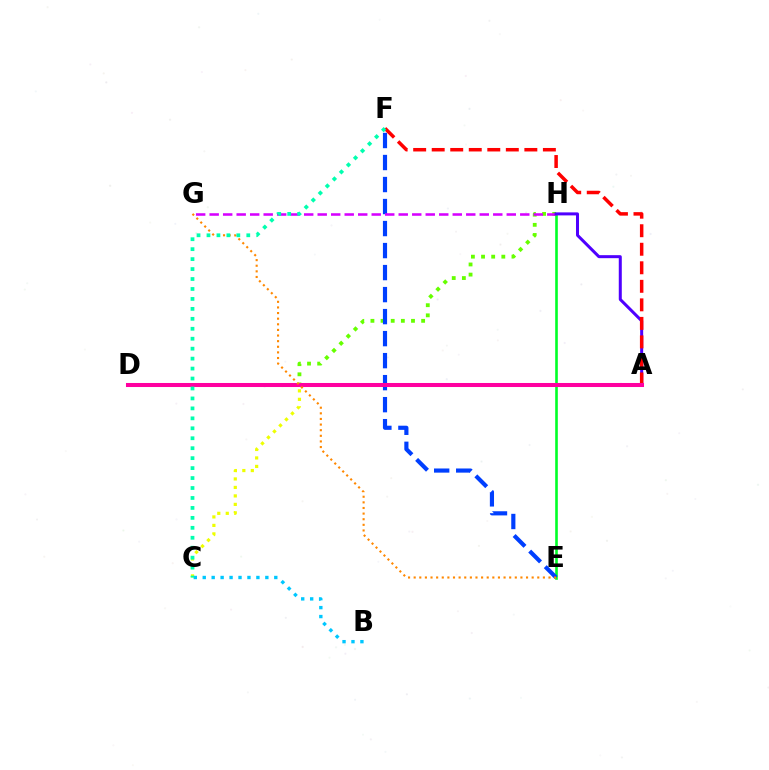{('D', 'H'): [{'color': '#66ff00', 'line_style': 'dotted', 'thickness': 2.76}], ('E', 'H'): [{'color': '#00ff27', 'line_style': 'solid', 'thickness': 1.88}], ('E', 'F'): [{'color': '#003fff', 'line_style': 'dashed', 'thickness': 2.99}], ('A', 'C'): [{'color': '#eeff00', 'line_style': 'dotted', 'thickness': 2.3}], ('G', 'H'): [{'color': '#d600ff', 'line_style': 'dashed', 'thickness': 1.83}], ('A', 'H'): [{'color': '#4f00ff', 'line_style': 'solid', 'thickness': 2.17}], ('A', 'F'): [{'color': '#ff0000', 'line_style': 'dashed', 'thickness': 2.52}], ('A', 'D'): [{'color': '#ff00a0', 'line_style': 'solid', 'thickness': 2.91}], ('E', 'G'): [{'color': '#ff8800', 'line_style': 'dotted', 'thickness': 1.53}], ('B', 'C'): [{'color': '#00c7ff', 'line_style': 'dotted', 'thickness': 2.43}], ('C', 'F'): [{'color': '#00ffaf', 'line_style': 'dotted', 'thickness': 2.7}]}